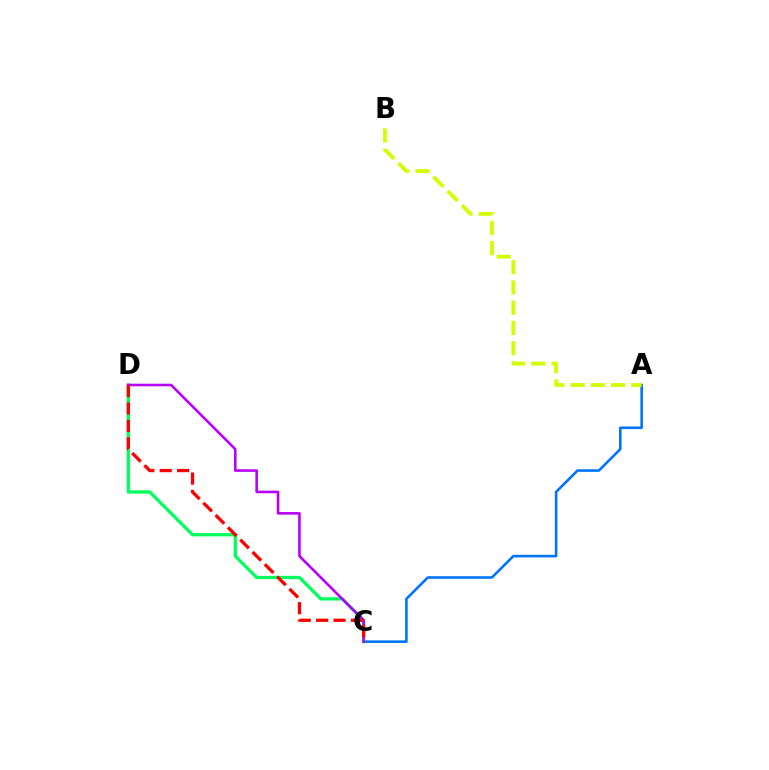{('A', 'C'): [{'color': '#0074ff', 'line_style': 'solid', 'thickness': 1.87}], ('C', 'D'): [{'color': '#00ff5c', 'line_style': 'solid', 'thickness': 2.35}, {'color': '#b900ff', 'line_style': 'solid', 'thickness': 1.87}, {'color': '#ff0000', 'line_style': 'dashed', 'thickness': 2.36}], ('A', 'B'): [{'color': '#d1ff00', 'line_style': 'dashed', 'thickness': 2.75}]}